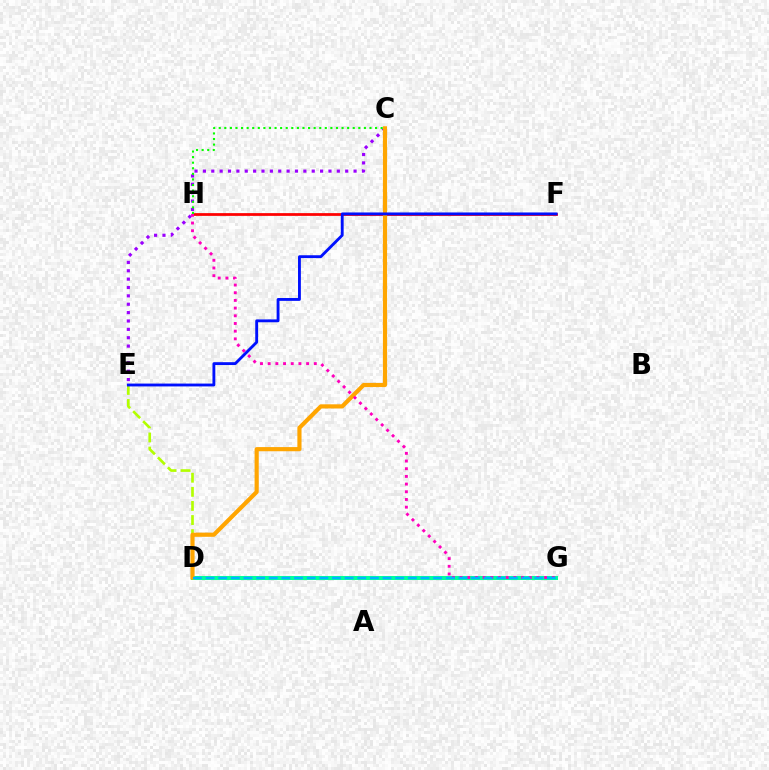{('D', 'G'): [{'color': '#00ff9d', 'line_style': 'solid', 'thickness': 2.9}, {'color': '#00b5ff', 'line_style': 'dashed', 'thickness': 1.72}], ('F', 'H'): [{'color': '#ff0000', 'line_style': 'solid', 'thickness': 1.98}], ('D', 'E'): [{'color': '#b3ff00', 'line_style': 'dashed', 'thickness': 1.92}], ('C', 'E'): [{'color': '#9b00ff', 'line_style': 'dotted', 'thickness': 2.27}], ('C', 'D'): [{'color': '#ffa500', 'line_style': 'solid', 'thickness': 2.99}], ('G', 'H'): [{'color': '#ff00bd', 'line_style': 'dotted', 'thickness': 2.09}], ('C', 'H'): [{'color': '#08ff00', 'line_style': 'dotted', 'thickness': 1.52}], ('E', 'F'): [{'color': '#0010ff', 'line_style': 'solid', 'thickness': 2.05}]}